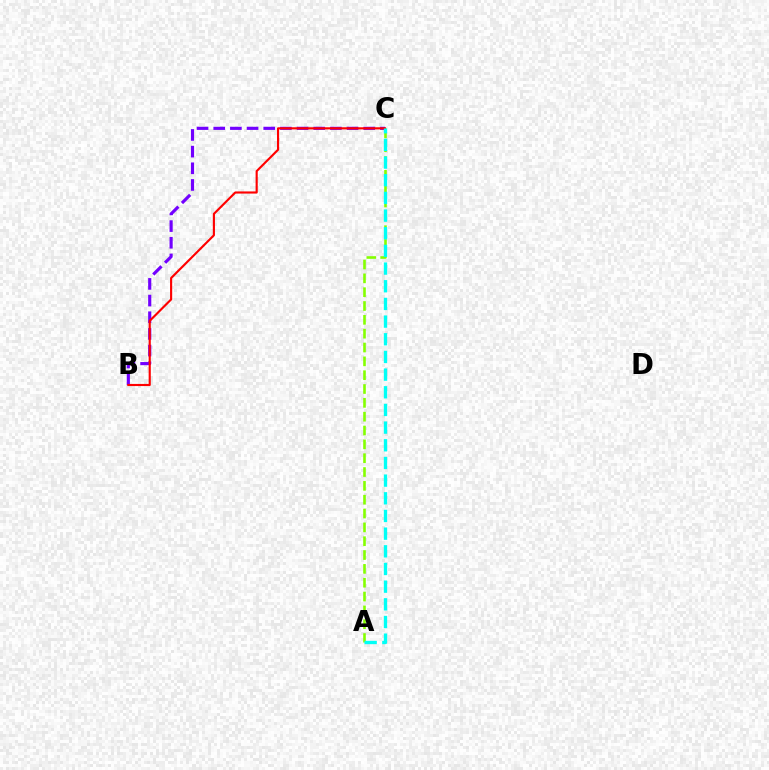{('B', 'C'): [{'color': '#7200ff', 'line_style': 'dashed', 'thickness': 2.26}, {'color': '#ff0000', 'line_style': 'solid', 'thickness': 1.54}], ('A', 'C'): [{'color': '#84ff00', 'line_style': 'dashed', 'thickness': 1.88}, {'color': '#00fff6', 'line_style': 'dashed', 'thickness': 2.4}]}